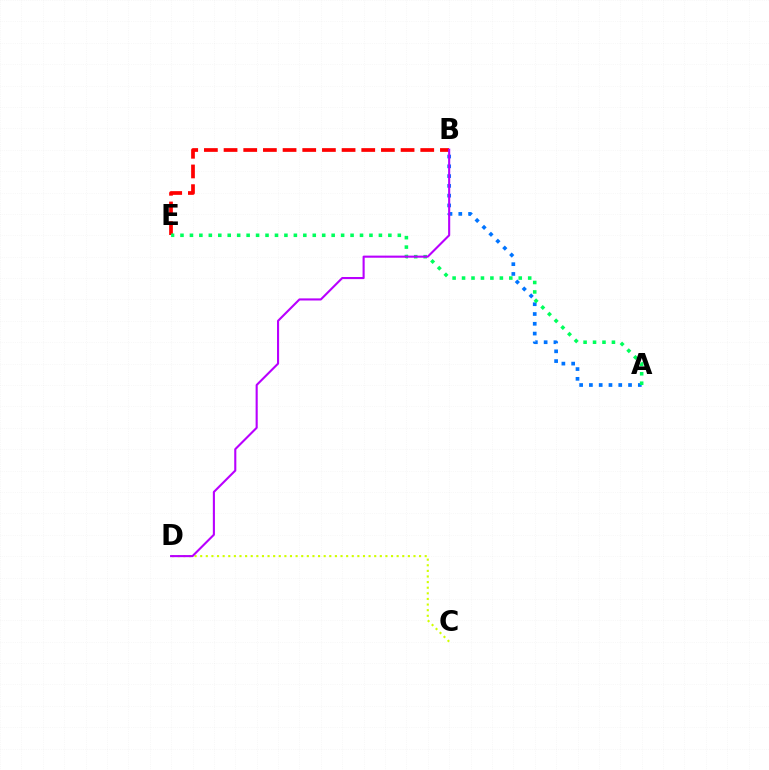{('A', 'B'): [{'color': '#0074ff', 'line_style': 'dotted', 'thickness': 2.66}], ('C', 'D'): [{'color': '#d1ff00', 'line_style': 'dotted', 'thickness': 1.53}], ('B', 'E'): [{'color': '#ff0000', 'line_style': 'dashed', 'thickness': 2.67}], ('A', 'E'): [{'color': '#00ff5c', 'line_style': 'dotted', 'thickness': 2.57}], ('B', 'D'): [{'color': '#b900ff', 'line_style': 'solid', 'thickness': 1.52}]}